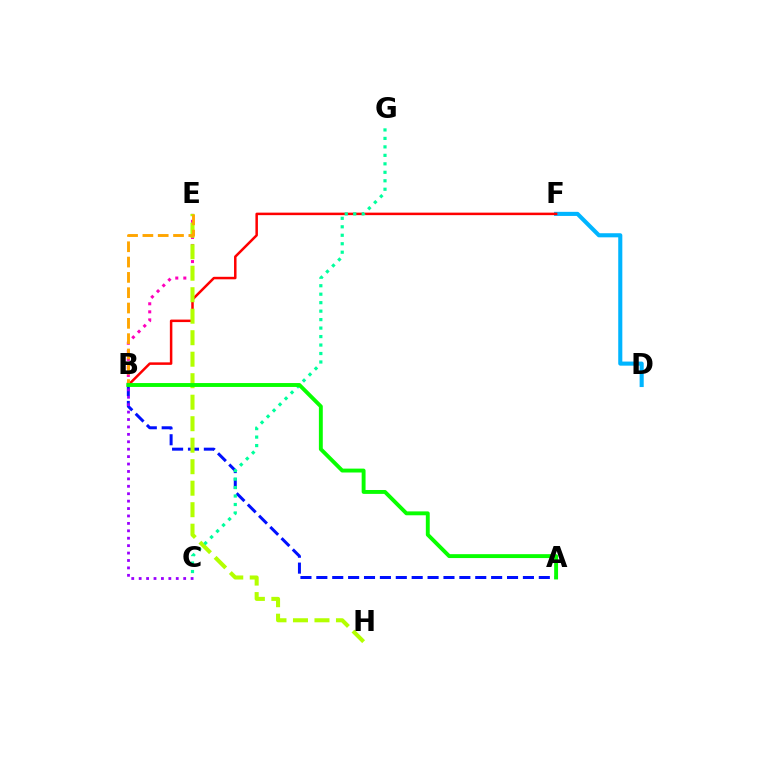{('B', 'E'): [{'color': '#ff00bd', 'line_style': 'dotted', 'thickness': 2.19}, {'color': '#ffa500', 'line_style': 'dashed', 'thickness': 2.08}], ('D', 'F'): [{'color': '#00b5ff', 'line_style': 'solid', 'thickness': 2.95}], ('B', 'F'): [{'color': '#ff0000', 'line_style': 'solid', 'thickness': 1.8}], ('A', 'B'): [{'color': '#0010ff', 'line_style': 'dashed', 'thickness': 2.16}, {'color': '#08ff00', 'line_style': 'solid', 'thickness': 2.8}], ('E', 'H'): [{'color': '#b3ff00', 'line_style': 'dashed', 'thickness': 2.92}], ('B', 'C'): [{'color': '#9b00ff', 'line_style': 'dotted', 'thickness': 2.02}], ('C', 'G'): [{'color': '#00ff9d', 'line_style': 'dotted', 'thickness': 2.3}]}